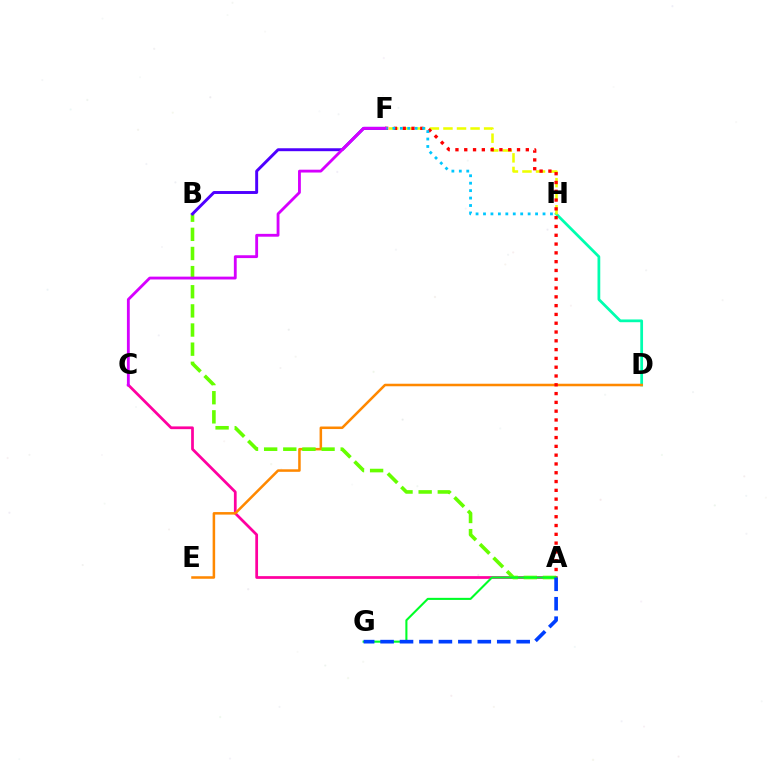{('A', 'C'): [{'color': '#ff00a0', 'line_style': 'solid', 'thickness': 1.98}], ('D', 'H'): [{'color': '#00ffaf', 'line_style': 'solid', 'thickness': 1.98}], ('D', 'E'): [{'color': '#ff8800', 'line_style': 'solid', 'thickness': 1.82}], ('F', 'H'): [{'color': '#eeff00', 'line_style': 'dashed', 'thickness': 1.84}, {'color': '#00c7ff', 'line_style': 'dotted', 'thickness': 2.02}], ('A', 'B'): [{'color': '#66ff00', 'line_style': 'dashed', 'thickness': 2.6}], ('A', 'F'): [{'color': '#ff0000', 'line_style': 'dotted', 'thickness': 2.39}], ('B', 'F'): [{'color': '#4f00ff', 'line_style': 'solid', 'thickness': 2.11}], ('A', 'G'): [{'color': '#00ff27', 'line_style': 'solid', 'thickness': 1.51}, {'color': '#003fff', 'line_style': 'dashed', 'thickness': 2.64}], ('C', 'F'): [{'color': '#d600ff', 'line_style': 'solid', 'thickness': 2.04}]}